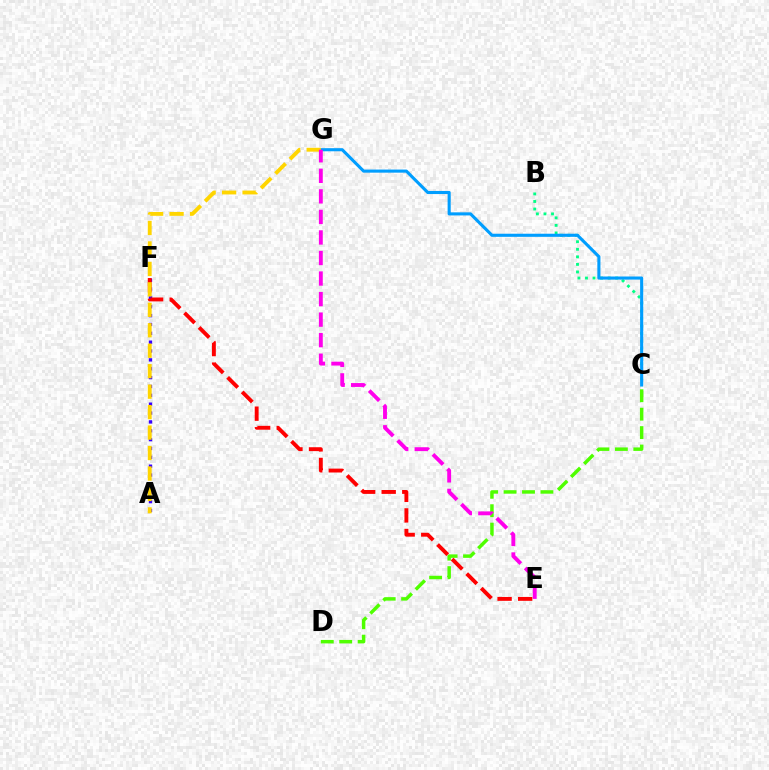{('B', 'C'): [{'color': '#00ff86', 'line_style': 'dotted', 'thickness': 2.05}], ('A', 'F'): [{'color': '#3700ff', 'line_style': 'dotted', 'thickness': 2.41}], ('C', 'D'): [{'color': '#4fff00', 'line_style': 'dashed', 'thickness': 2.5}], ('E', 'F'): [{'color': '#ff0000', 'line_style': 'dashed', 'thickness': 2.8}], ('C', 'G'): [{'color': '#009eff', 'line_style': 'solid', 'thickness': 2.23}], ('A', 'G'): [{'color': '#ffd500', 'line_style': 'dashed', 'thickness': 2.78}], ('E', 'G'): [{'color': '#ff00ed', 'line_style': 'dashed', 'thickness': 2.79}]}